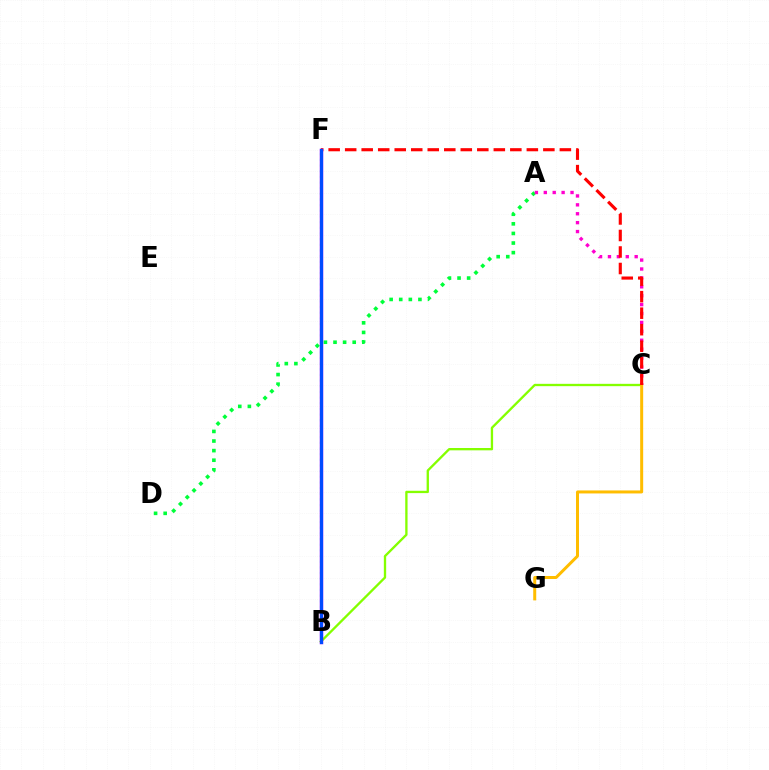{('A', 'D'): [{'color': '#00ff39', 'line_style': 'dotted', 'thickness': 2.61}], ('A', 'C'): [{'color': '#ff00cf', 'line_style': 'dotted', 'thickness': 2.42}], ('B', 'C'): [{'color': '#84ff00', 'line_style': 'solid', 'thickness': 1.68}], ('B', 'F'): [{'color': '#00fff6', 'line_style': 'dotted', 'thickness': 1.54}, {'color': '#7200ff', 'line_style': 'solid', 'thickness': 2.5}, {'color': '#004bff', 'line_style': 'solid', 'thickness': 2.16}], ('C', 'G'): [{'color': '#ffbd00', 'line_style': 'solid', 'thickness': 2.16}], ('C', 'F'): [{'color': '#ff0000', 'line_style': 'dashed', 'thickness': 2.24}]}